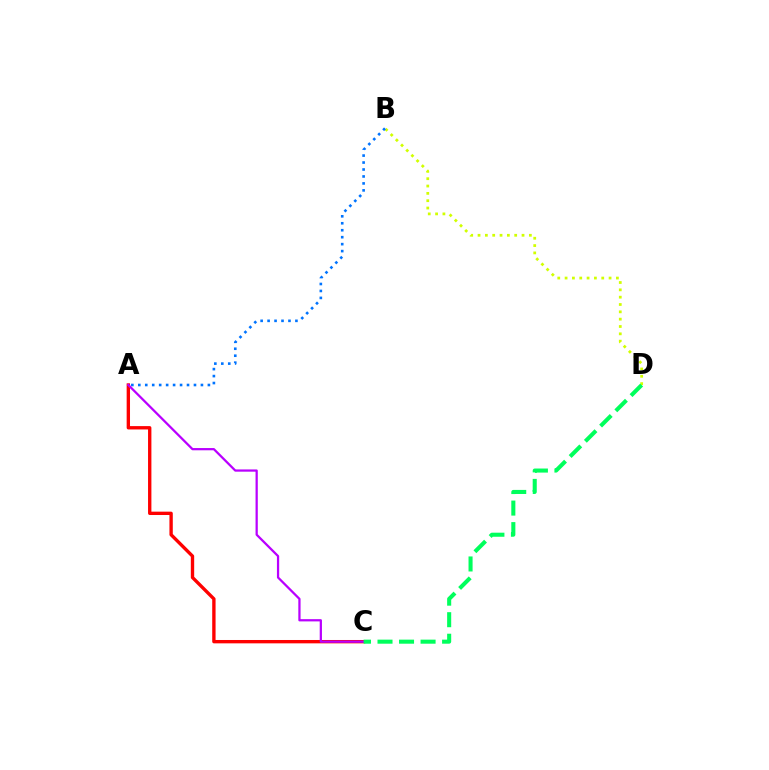{('B', 'D'): [{'color': '#d1ff00', 'line_style': 'dotted', 'thickness': 1.99}], ('A', 'C'): [{'color': '#ff0000', 'line_style': 'solid', 'thickness': 2.42}, {'color': '#b900ff', 'line_style': 'solid', 'thickness': 1.62}], ('A', 'B'): [{'color': '#0074ff', 'line_style': 'dotted', 'thickness': 1.89}], ('C', 'D'): [{'color': '#00ff5c', 'line_style': 'dashed', 'thickness': 2.93}]}